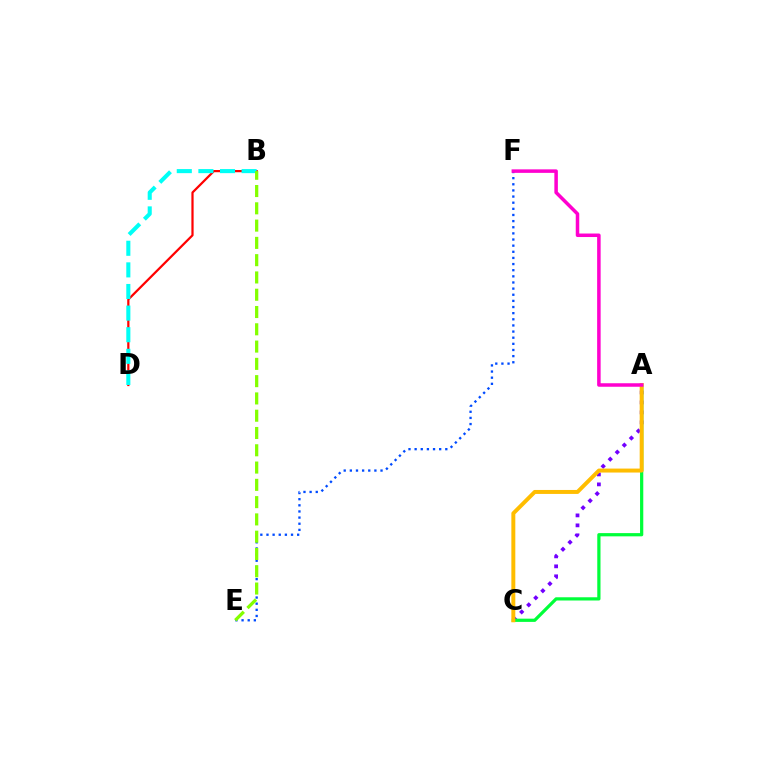{('B', 'D'): [{'color': '#ff0000', 'line_style': 'solid', 'thickness': 1.6}, {'color': '#00fff6', 'line_style': 'dashed', 'thickness': 2.94}], ('A', 'C'): [{'color': '#7200ff', 'line_style': 'dotted', 'thickness': 2.71}, {'color': '#00ff39', 'line_style': 'solid', 'thickness': 2.33}, {'color': '#ffbd00', 'line_style': 'solid', 'thickness': 2.85}], ('E', 'F'): [{'color': '#004bff', 'line_style': 'dotted', 'thickness': 1.67}], ('A', 'F'): [{'color': '#ff00cf', 'line_style': 'solid', 'thickness': 2.53}], ('B', 'E'): [{'color': '#84ff00', 'line_style': 'dashed', 'thickness': 2.35}]}